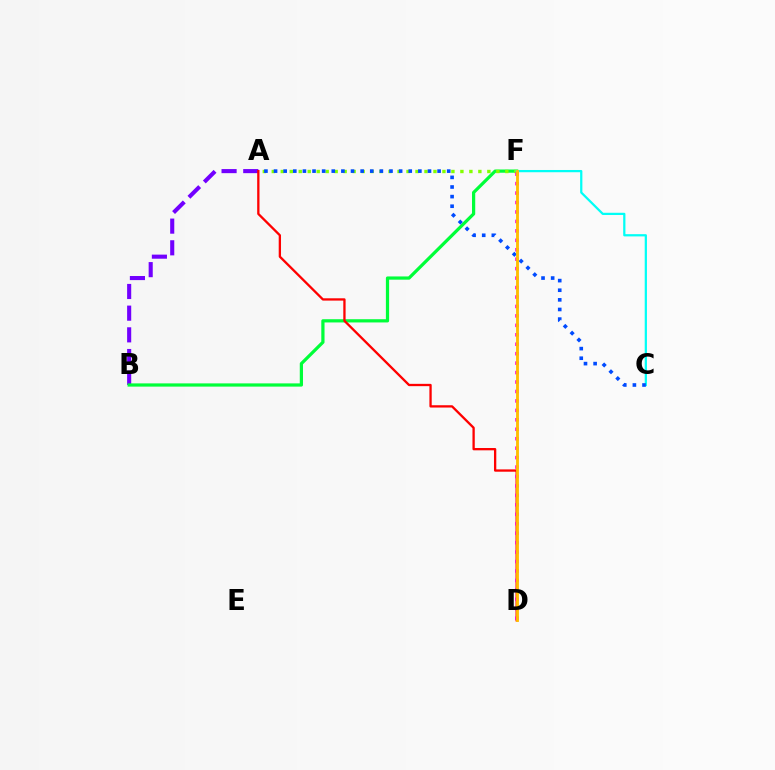{('A', 'B'): [{'color': '#7200ff', 'line_style': 'dashed', 'thickness': 2.95}], ('B', 'F'): [{'color': '#00ff39', 'line_style': 'solid', 'thickness': 2.33}], ('A', 'D'): [{'color': '#ff0000', 'line_style': 'solid', 'thickness': 1.66}], ('A', 'F'): [{'color': '#84ff00', 'line_style': 'dotted', 'thickness': 2.44}], ('C', 'F'): [{'color': '#00fff6', 'line_style': 'solid', 'thickness': 1.61}], ('D', 'F'): [{'color': '#ff00cf', 'line_style': 'dotted', 'thickness': 2.57}, {'color': '#ffbd00', 'line_style': 'solid', 'thickness': 2.05}], ('A', 'C'): [{'color': '#004bff', 'line_style': 'dotted', 'thickness': 2.61}]}